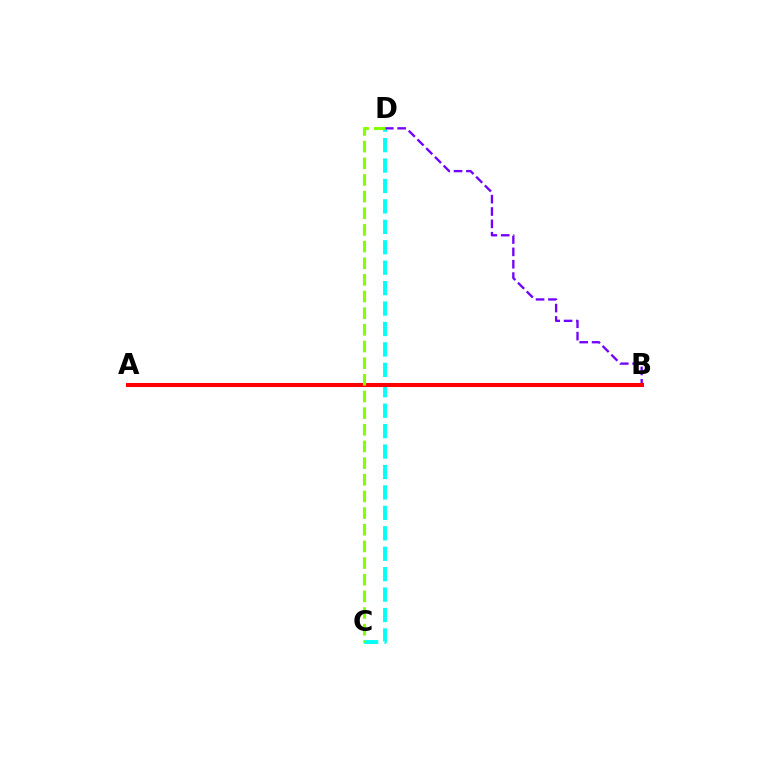{('C', 'D'): [{'color': '#00fff6', 'line_style': 'dashed', 'thickness': 2.78}, {'color': '#84ff00', 'line_style': 'dashed', 'thickness': 2.26}], ('B', 'D'): [{'color': '#7200ff', 'line_style': 'dashed', 'thickness': 1.68}], ('A', 'B'): [{'color': '#ff0000', 'line_style': 'solid', 'thickness': 2.93}]}